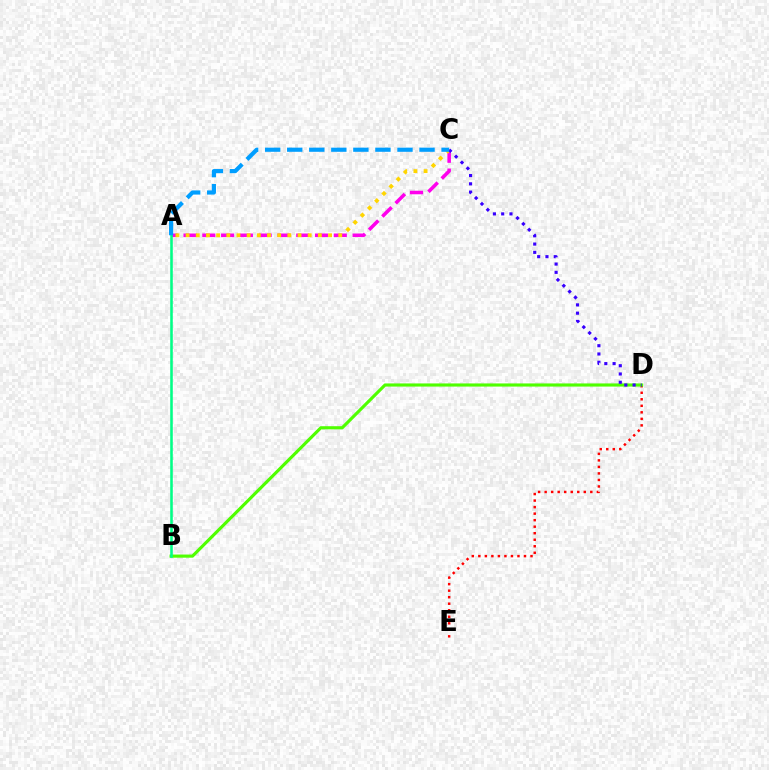{('D', 'E'): [{'color': '#ff0000', 'line_style': 'dotted', 'thickness': 1.77}], ('A', 'C'): [{'color': '#ff00ed', 'line_style': 'dashed', 'thickness': 2.55}, {'color': '#ffd500', 'line_style': 'dotted', 'thickness': 2.76}, {'color': '#009eff', 'line_style': 'dashed', 'thickness': 3.0}], ('B', 'D'): [{'color': '#4fff00', 'line_style': 'solid', 'thickness': 2.26}], ('A', 'B'): [{'color': '#00ff86', 'line_style': 'solid', 'thickness': 1.84}], ('C', 'D'): [{'color': '#3700ff', 'line_style': 'dotted', 'thickness': 2.25}]}